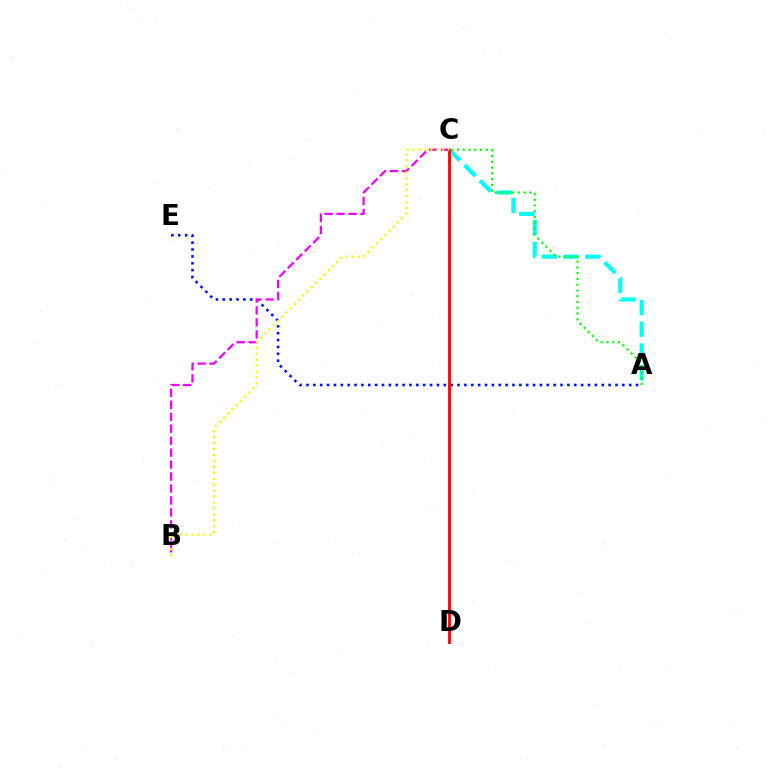{('A', 'E'): [{'color': '#0010ff', 'line_style': 'dotted', 'thickness': 1.87}], ('A', 'C'): [{'color': '#00fff6', 'line_style': 'dashed', 'thickness': 2.96}, {'color': '#08ff00', 'line_style': 'dotted', 'thickness': 1.57}], ('B', 'C'): [{'color': '#ee00ff', 'line_style': 'dashed', 'thickness': 1.62}, {'color': '#fcf500', 'line_style': 'dotted', 'thickness': 1.62}], ('C', 'D'): [{'color': '#ff0000', 'line_style': 'solid', 'thickness': 2.02}]}